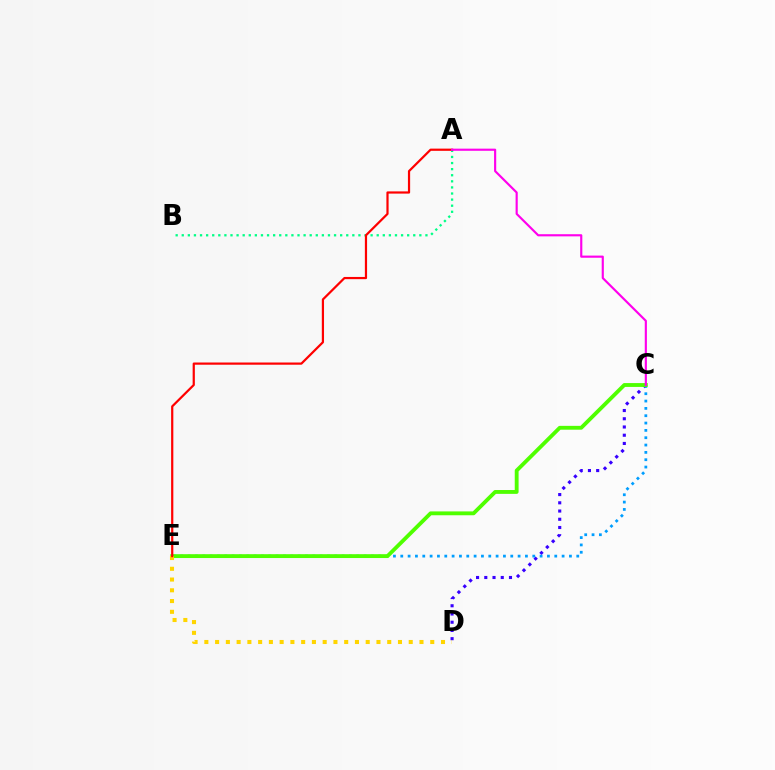{('C', 'D'): [{'color': '#3700ff', 'line_style': 'dotted', 'thickness': 2.24}], ('C', 'E'): [{'color': '#009eff', 'line_style': 'dotted', 'thickness': 1.99}, {'color': '#4fff00', 'line_style': 'solid', 'thickness': 2.77}], ('A', 'B'): [{'color': '#00ff86', 'line_style': 'dotted', 'thickness': 1.66}], ('D', 'E'): [{'color': '#ffd500', 'line_style': 'dotted', 'thickness': 2.92}], ('A', 'E'): [{'color': '#ff0000', 'line_style': 'solid', 'thickness': 1.59}], ('A', 'C'): [{'color': '#ff00ed', 'line_style': 'solid', 'thickness': 1.55}]}